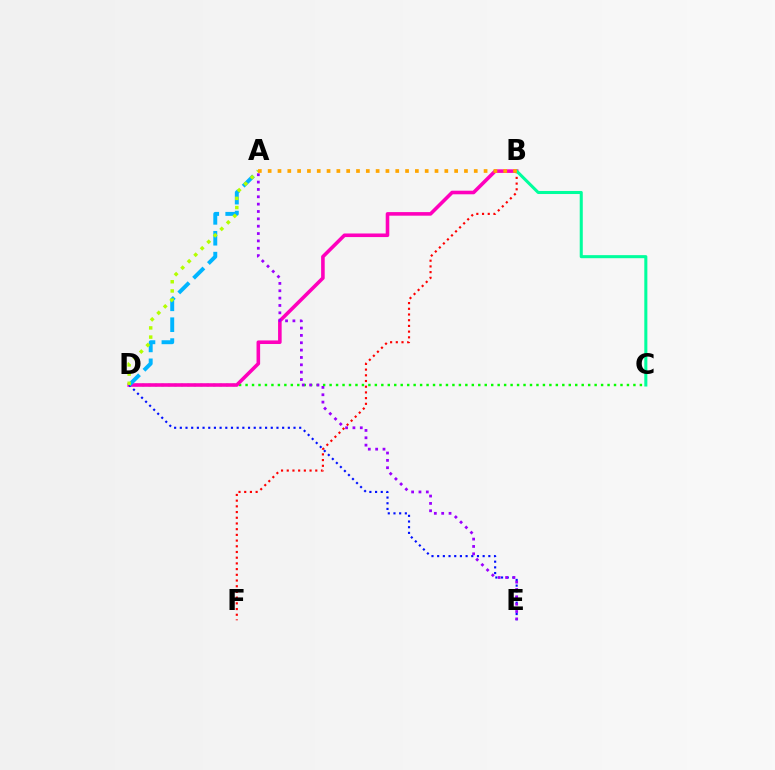{('C', 'D'): [{'color': '#08ff00', 'line_style': 'dotted', 'thickness': 1.76}], ('B', 'D'): [{'color': '#ff00bd', 'line_style': 'solid', 'thickness': 2.58}], ('D', 'E'): [{'color': '#0010ff', 'line_style': 'dotted', 'thickness': 1.54}], ('A', 'D'): [{'color': '#00b5ff', 'line_style': 'dashed', 'thickness': 2.84}, {'color': '#b3ff00', 'line_style': 'dotted', 'thickness': 2.5}], ('B', 'F'): [{'color': '#ff0000', 'line_style': 'dotted', 'thickness': 1.55}], ('B', 'C'): [{'color': '#00ff9d', 'line_style': 'solid', 'thickness': 2.2}], ('A', 'E'): [{'color': '#9b00ff', 'line_style': 'dotted', 'thickness': 2.0}], ('A', 'B'): [{'color': '#ffa500', 'line_style': 'dotted', 'thickness': 2.67}]}